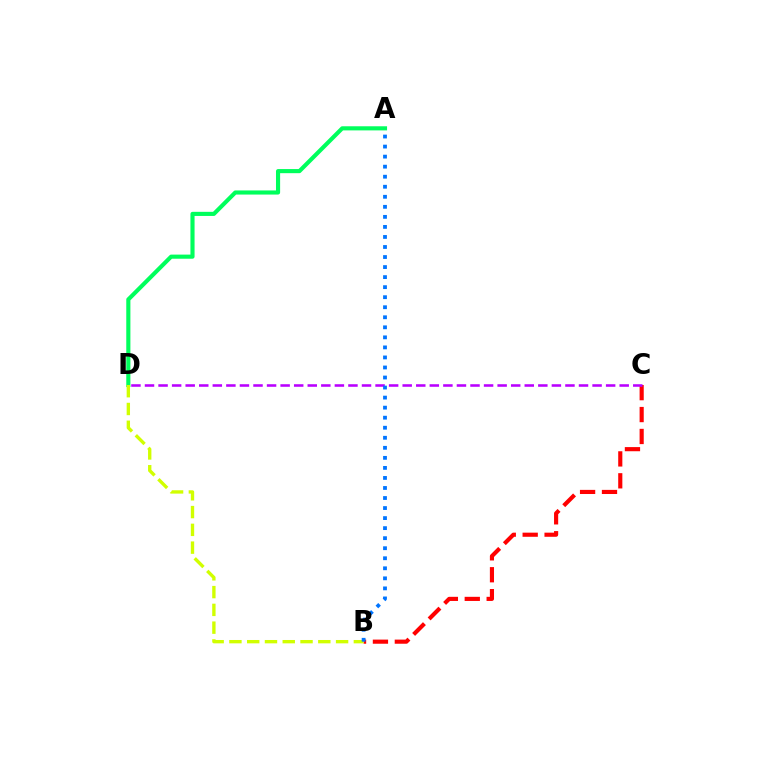{('A', 'D'): [{'color': '#00ff5c', 'line_style': 'solid', 'thickness': 2.97}], ('B', 'C'): [{'color': '#ff0000', 'line_style': 'dashed', 'thickness': 2.98}], ('C', 'D'): [{'color': '#b900ff', 'line_style': 'dashed', 'thickness': 1.84}], ('B', 'D'): [{'color': '#d1ff00', 'line_style': 'dashed', 'thickness': 2.41}], ('A', 'B'): [{'color': '#0074ff', 'line_style': 'dotted', 'thickness': 2.73}]}